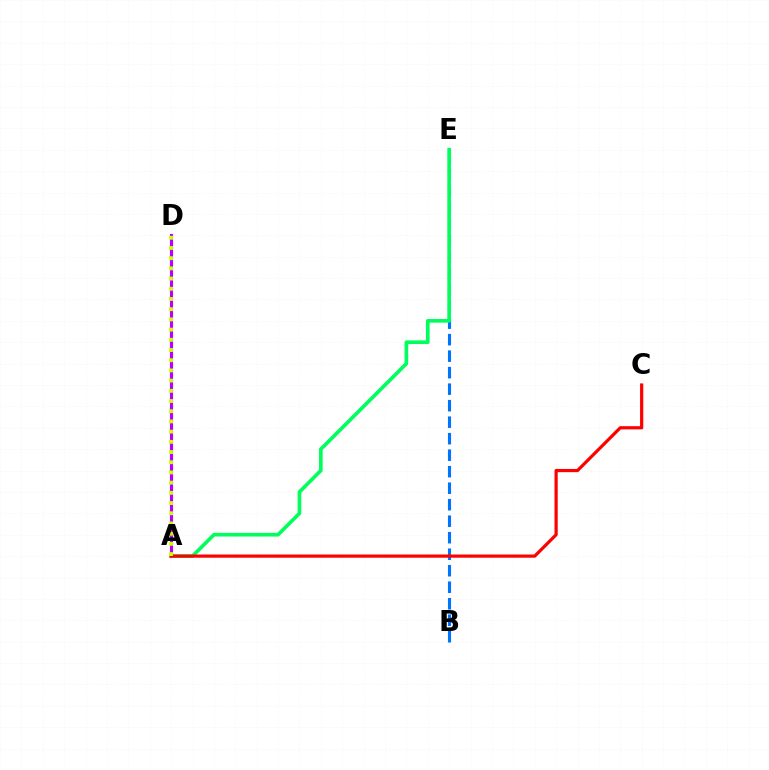{('B', 'E'): [{'color': '#0074ff', 'line_style': 'dashed', 'thickness': 2.24}], ('A', 'D'): [{'color': '#b900ff', 'line_style': 'solid', 'thickness': 2.26}, {'color': '#d1ff00', 'line_style': 'dotted', 'thickness': 2.77}], ('A', 'E'): [{'color': '#00ff5c', 'line_style': 'solid', 'thickness': 2.62}], ('A', 'C'): [{'color': '#ff0000', 'line_style': 'solid', 'thickness': 2.3}]}